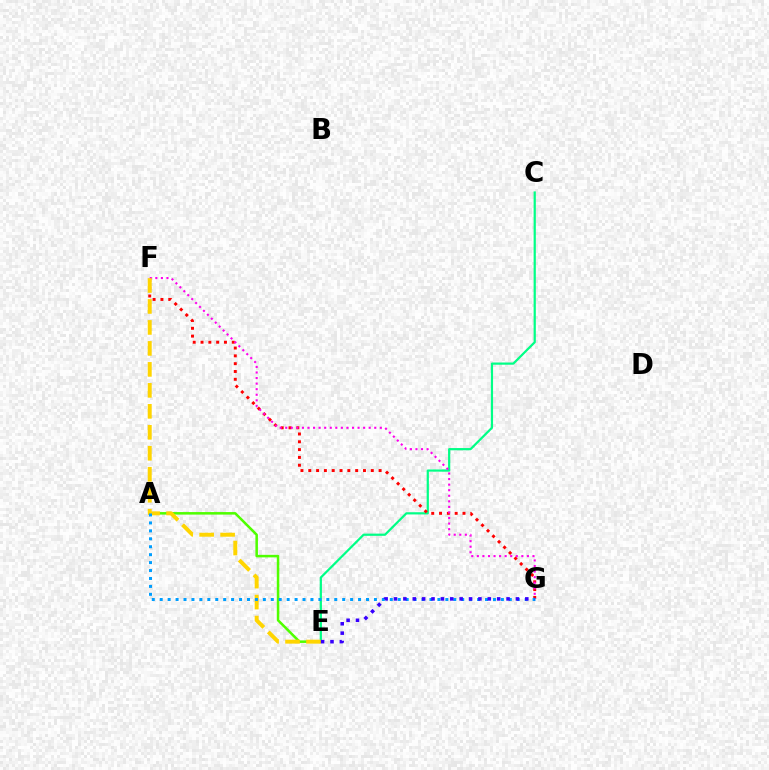{('C', 'E'): [{'color': '#00ff86', 'line_style': 'solid', 'thickness': 1.6}], ('F', 'G'): [{'color': '#ff0000', 'line_style': 'dotted', 'thickness': 2.12}, {'color': '#ff00ed', 'line_style': 'dotted', 'thickness': 1.51}], ('A', 'E'): [{'color': '#4fff00', 'line_style': 'solid', 'thickness': 1.82}], ('E', 'F'): [{'color': '#ffd500', 'line_style': 'dashed', 'thickness': 2.85}], ('A', 'G'): [{'color': '#009eff', 'line_style': 'dotted', 'thickness': 2.16}], ('E', 'G'): [{'color': '#3700ff', 'line_style': 'dotted', 'thickness': 2.55}]}